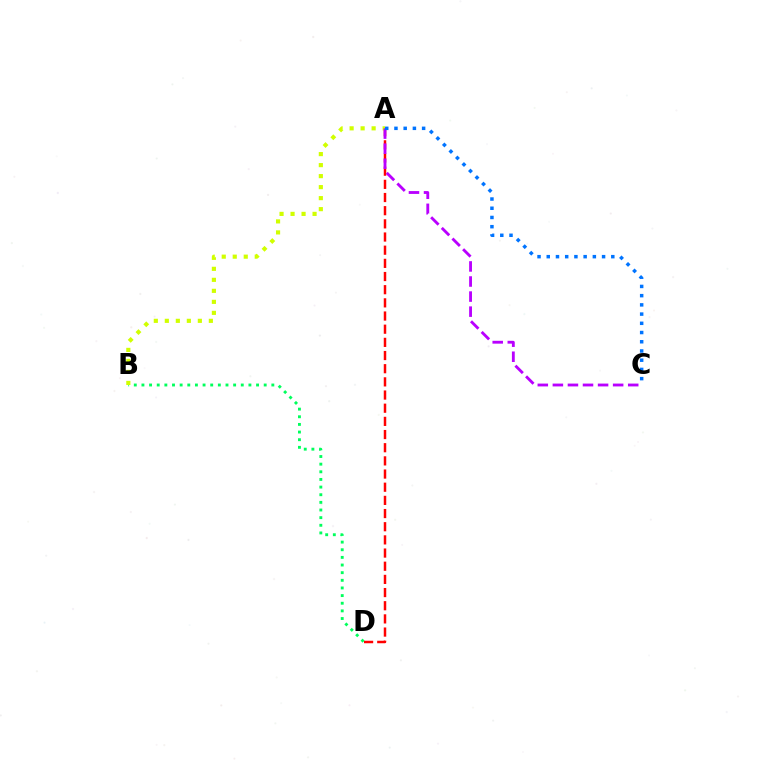{('B', 'D'): [{'color': '#00ff5c', 'line_style': 'dotted', 'thickness': 2.08}], ('A', 'D'): [{'color': '#ff0000', 'line_style': 'dashed', 'thickness': 1.79}], ('A', 'B'): [{'color': '#d1ff00', 'line_style': 'dotted', 'thickness': 2.99}], ('A', 'C'): [{'color': '#b900ff', 'line_style': 'dashed', 'thickness': 2.05}, {'color': '#0074ff', 'line_style': 'dotted', 'thickness': 2.51}]}